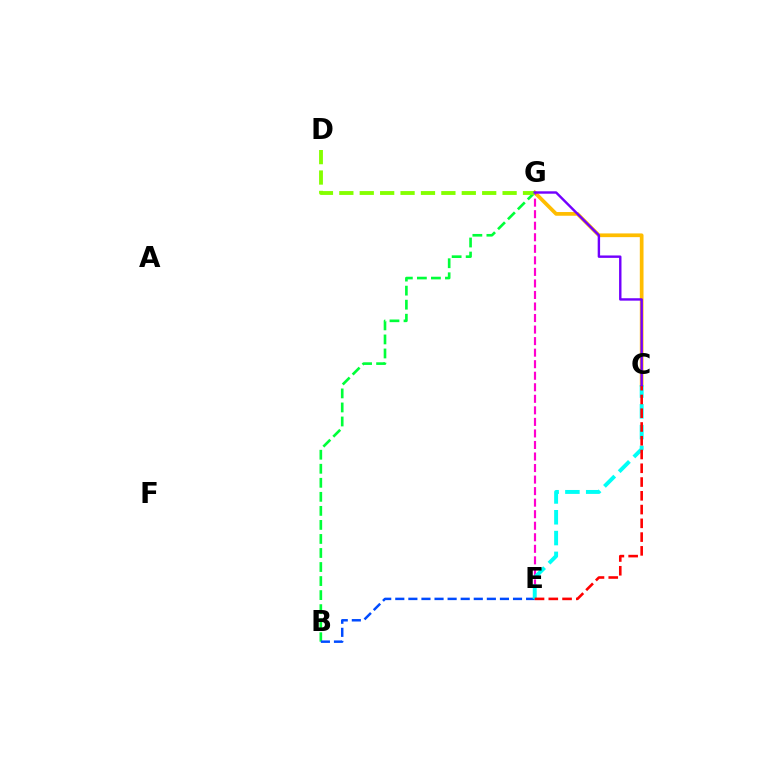{('B', 'G'): [{'color': '#00ff39', 'line_style': 'dashed', 'thickness': 1.91}], ('C', 'G'): [{'color': '#ffbd00', 'line_style': 'solid', 'thickness': 2.68}, {'color': '#7200ff', 'line_style': 'solid', 'thickness': 1.74}], ('E', 'G'): [{'color': '#ff00cf', 'line_style': 'dashed', 'thickness': 1.57}], ('B', 'E'): [{'color': '#004bff', 'line_style': 'dashed', 'thickness': 1.78}], ('C', 'E'): [{'color': '#00fff6', 'line_style': 'dashed', 'thickness': 2.83}, {'color': '#ff0000', 'line_style': 'dashed', 'thickness': 1.87}], ('D', 'G'): [{'color': '#84ff00', 'line_style': 'dashed', 'thickness': 2.77}]}